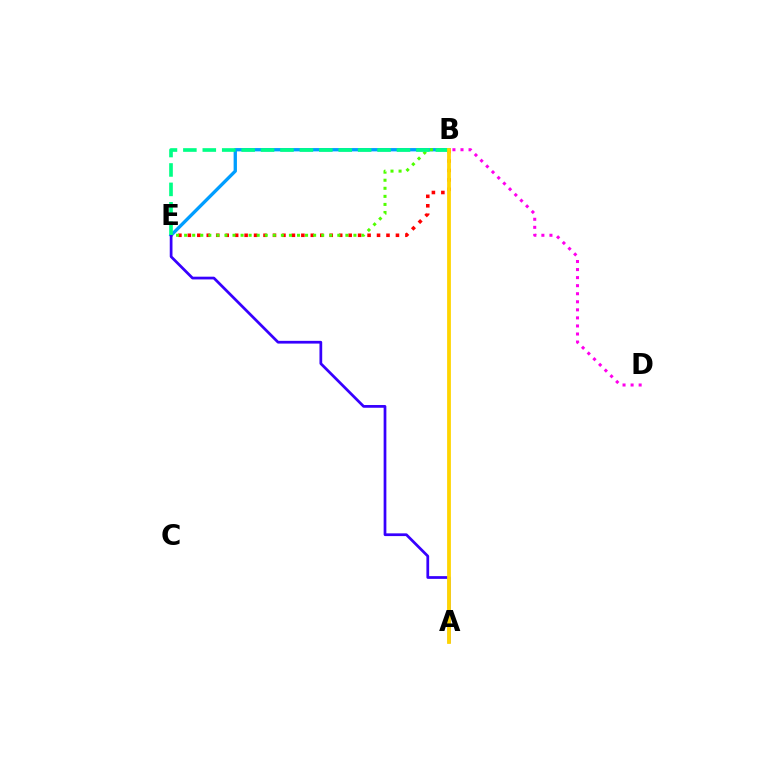{('B', 'E'): [{'color': '#009eff', 'line_style': 'solid', 'thickness': 2.39}, {'color': '#ff0000', 'line_style': 'dotted', 'thickness': 2.57}, {'color': '#4fff00', 'line_style': 'dotted', 'thickness': 2.19}, {'color': '#00ff86', 'line_style': 'dashed', 'thickness': 2.64}], ('A', 'E'): [{'color': '#3700ff', 'line_style': 'solid', 'thickness': 1.97}], ('B', 'D'): [{'color': '#ff00ed', 'line_style': 'dotted', 'thickness': 2.19}], ('A', 'B'): [{'color': '#ffd500', 'line_style': 'solid', 'thickness': 2.72}]}